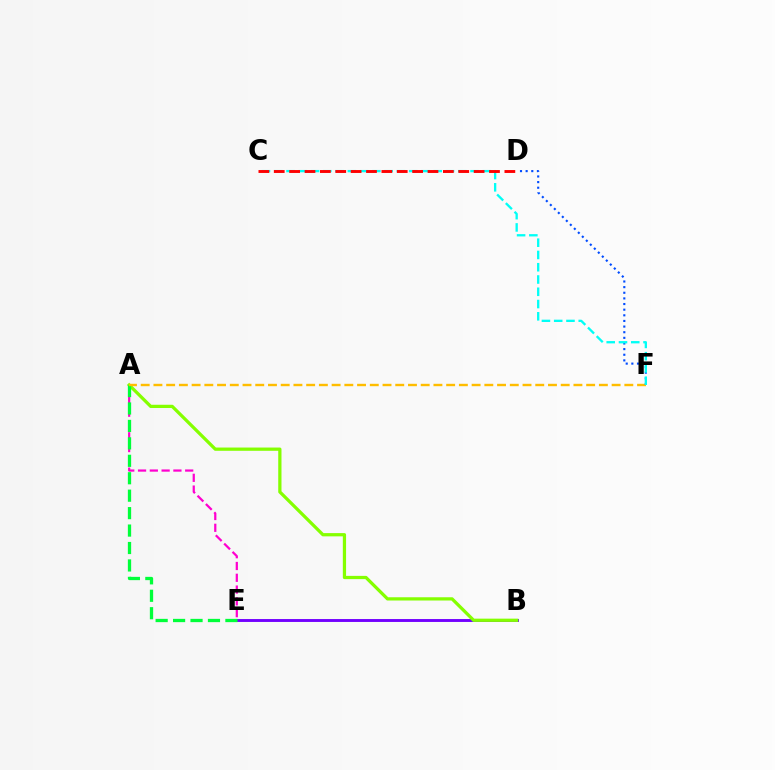{('A', 'E'): [{'color': '#ff00cf', 'line_style': 'dashed', 'thickness': 1.6}, {'color': '#00ff39', 'line_style': 'dashed', 'thickness': 2.37}], ('B', 'E'): [{'color': '#7200ff', 'line_style': 'solid', 'thickness': 2.08}], ('A', 'B'): [{'color': '#84ff00', 'line_style': 'solid', 'thickness': 2.34}], ('A', 'F'): [{'color': '#ffbd00', 'line_style': 'dashed', 'thickness': 1.73}], ('D', 'F'): [{'color': '#004bff', 'line_style': 'dotted', 'thickness': 1.53}], ('C', 'F'): [{'color': '#00fff6', 'line_style': 'dashed', 'thickness': 1.67}], ('C', 'D'): [{'color': '#ff0000', 'line_style': 'dashed', 'thickness': 2.09}]}